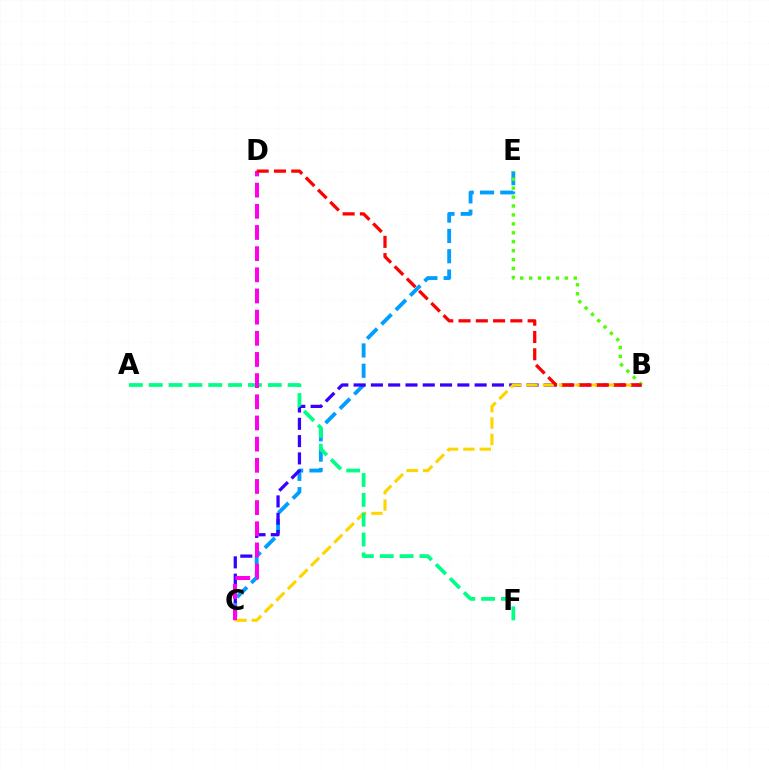{('C', 'E'): [{'color': '#009eff', 'line_style': 'dashed', 'thickness': 2.76}], ('B', 'C'): [{'color': '#3700ff', 'line_style': 'dashed', 'thickness': 2.35}, {'color': '#ffd500', 'line_style': 'dashed', 'thickness': 2.23}], ('A', 'F'): [{'color': '#00ff86', 'line_style': 'dashed', 'thickness': 2.7}], ('C', 'D'): [{'color': '#ff00ed', 'line_style': 'dashed', 'thickness': 2.88}], ('B', 'E'): [{'color': '#4fff00', 'line_style': 'dotted', 'thickness': 2.43}], ('B', 'D'): [{'color': '#ff0000', 'line_style': 'dashed', 'thickness': 2.35}]}